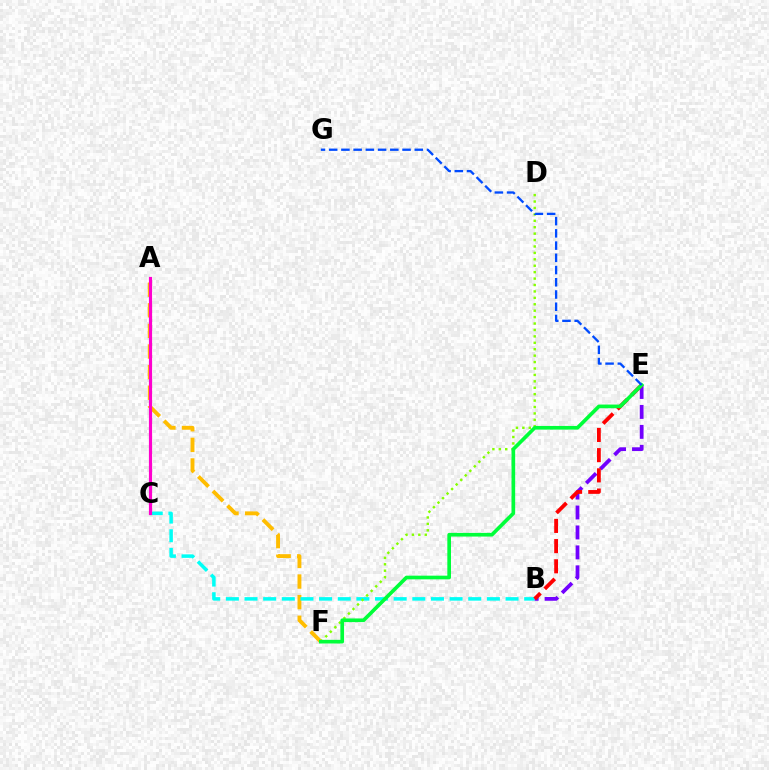{('A', 'F'): [{'color': '#ffbd00', 'line_style': 'dashed', 'thickness': 2.8}], ('B', 'C'): [{'color': '#00fff6', 'line_style': 'dashed', 'thickness': 2.53}], ('A', 'C'): [{'color': '#ff00cf', 'line_style': 'solid', 'thickness': 2.29}], ('D', 'F'): [{'color': '#84ff00', 'line_style': 'dotted', 'thickness': 1.74}], ('B', 'E'): [{'color': '#7200ff', 'line_style': 'dashed', 'thickness': 2.71}, {'color': '#ff0000', 'line_style': 'dashed', 'thickness': 2.74}], ('E', 'F'): [{'color': '#00ff39', 'line_style': 'solid', 'thickness': 2.64}], ('E', 'G'): [{'color': '#004bff', 'line_style': 'dashed', 'thickness': 1.66}]}